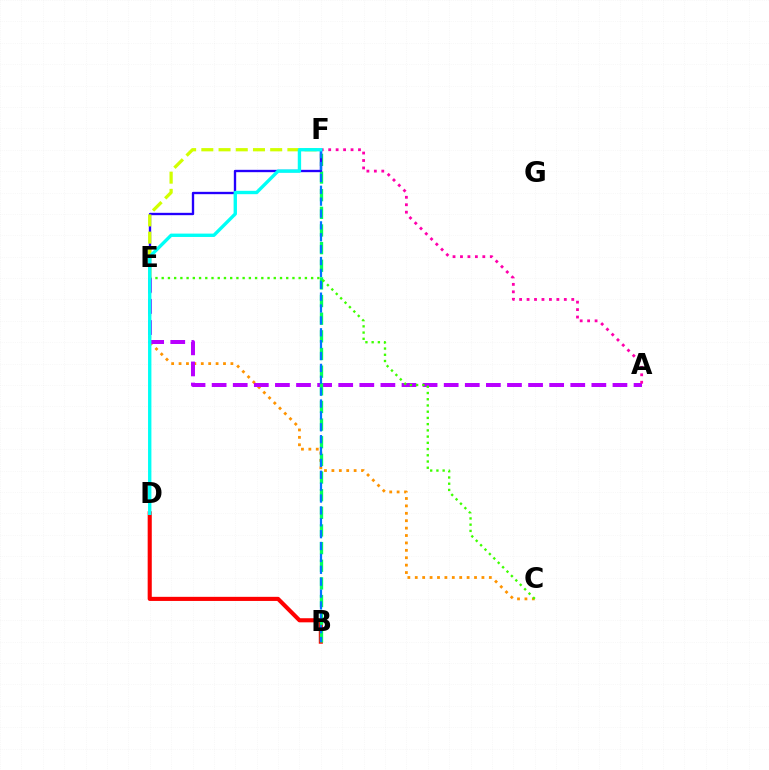{('C', 'E'): [{'color': '#ff9400', 'line_style': 'dotted', 'thickness': 2.01}, {'color': '#3dff00', 'line_style': 'dotted', 'thickness': 1.69}], ('A', 'E'): [{'color': '#b900ff', 'line_style': 'dashed', 'thickness': 2.87}], ('B', 'D'): [{'color': '#ff0000', 'line_style': 'solid', 'thickness': 2.96}], ('B', 'F'): [{'color': '#00ff5c', 'line_style': 'dashed', 'thickness': 2.4}, {'color': '#0074ff', 'line_style': 'dashed', 'thickness': 1.61}], ('A', 'F'): [{'color': '#ff00ac', 'line_style': 'dotted', 'thickness': 2.02}], ('E', 'F'): [{'color': '#2500ff', 'line_style': 'solid', 'thickness': 1.69}, {'color': '#d1ff00', 'line_style': 'dashed', 'thickness': 2.34}], ('D', 'F'): [{'color': '#00fff6', 'line_style': 'solid', 'thickness': 2.42}]}